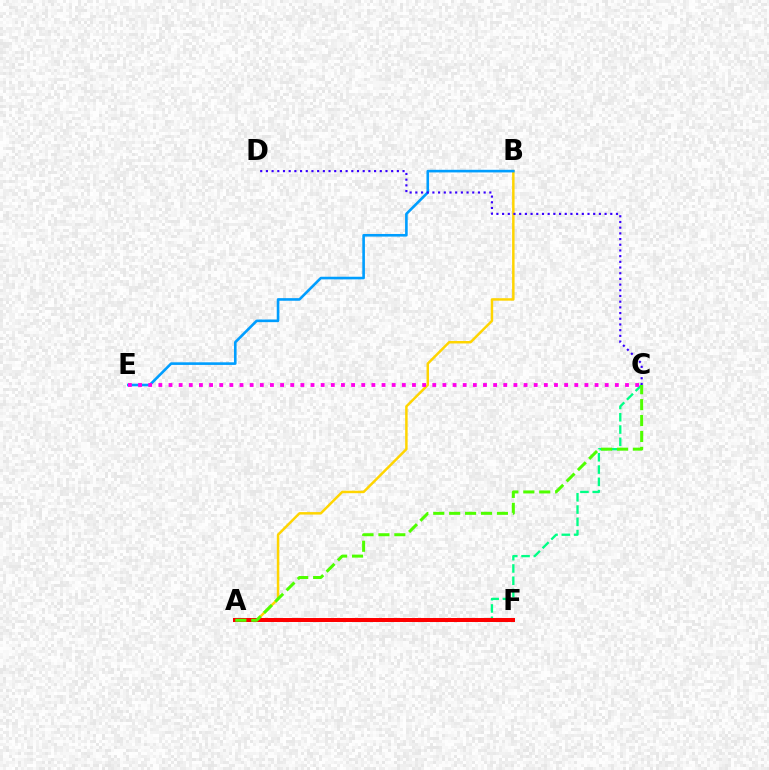{('A', 'B'): [{'color': '#ffd500', 'line_style': 'solid', 'thickness': 1.78}], ('B', 'E'): [{'color': '#009eff', 'line_style': 'solid', 'thickness': 1.89}], ('A', 'C'): [{'color': '#00ff86', 'line_style': 'dashed', 'thickness': 1.67}, {'color': '#4fff00', 'line_style': 'dashed', 'thickness': 2.16}], ('A', 'F'): [{'color': '#ff0000', 'line_style': 'solid', 'thickness': 2.87}], ('C', 'E'): [{'color': '#ff00ed', 'line_style': 'dotted', 'thickness': 2.76}], ('C', 'D'): [{'color': '#3700ff', 'line_style': 'dotted', 'thickness': 1.55}]}